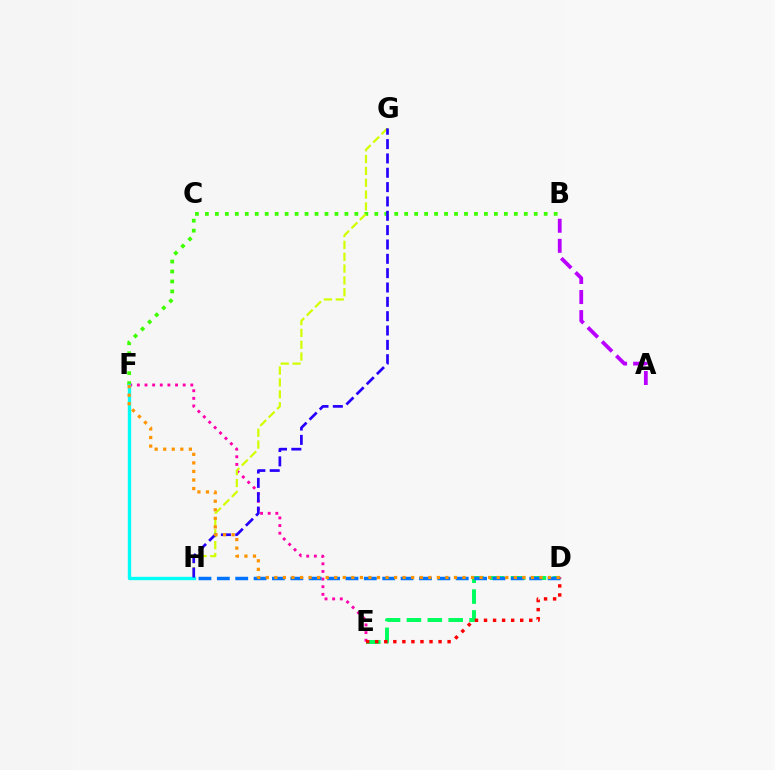{('E', 'F'): [{'color': '#ff00ac', 'line_style': 'dotted', 'thickness': 2.07}], ('A', 'B'): [{'color': '#b900ff', 'line_style': 'dashed', 'thickness': 2.73}], ('D', 'E'): [{'color': '#00ff5c', 'line_style': 'dashed', 'thickness': 2.84}, {'color': '#ff0000', 'line_style': 'dotted', 'thickness': 2.46}], ('B', 'F'): [{'color': '#3dff00', 'line_style': 'dotted', 'thickness': 2.71}], ('D', 'H'): [{'color': '#0074ff', 'line_style': 'dashed', 'thickness': 2.5}], ('G', 'H'): [{'color': '#d1ff00', 'line_style': 'dashed', 'thickness': 1.61}, {'color': '#2500ff', 'line_style': 'dashed', 'thickness': 1.95}], ('F', 'H'): [{'color': '#00fff6', 'line_style': 'solid', 'thickness': 2.42}], ('D', 'F'): [{'color': '#ff9400', 'line_style': 'dotted', 'thickness': 2.32}]}